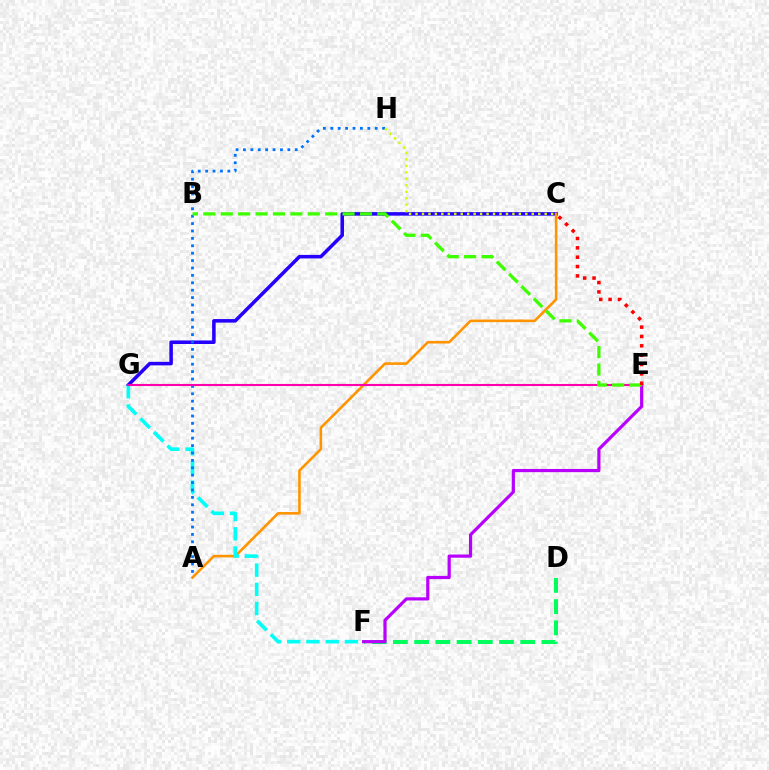{('D', 'F'): [{'color': '#00ff5c', 'line_style': 'dashed', 'thickness': 2.88}], ('C', 'G'): [{'color': '#2500ff', 'line_style': 'solid', 'thickness': 2.55}], ('A', 'C'): [{'color': '#ff9400', 'line_style': 'solid', 'thickness': 1.87}], ('F', 'G'): [{'color': '#00fff6', 'line_style': 'dashed', 'thickness': 2.61}], ('A', 'H'): [{'color': '#0074ff', 'line_style': 'dotted', 'thickness': 2.01}], ('E', 'F'): [{'color': '#b900ff', 'line_style': 'solid', 'thickness': 2.3}], ('E', 'G'): [{'color': '#ff00ac', 'line_style': 'solid', 'thickness': 1.51}], ('B', 'E'): [{'color': '#3dff00', 'line_style': 'dashed', 'thickness': 2.36}], ('C', 'H'): [{'color': '#d1ff00', 'line_style': 'dotted', 'thickness': 1.75}], ('C', 'E'): [{'color': '#ff0000', 'line_style': 'dotted', 'thickness': 2.54}]}